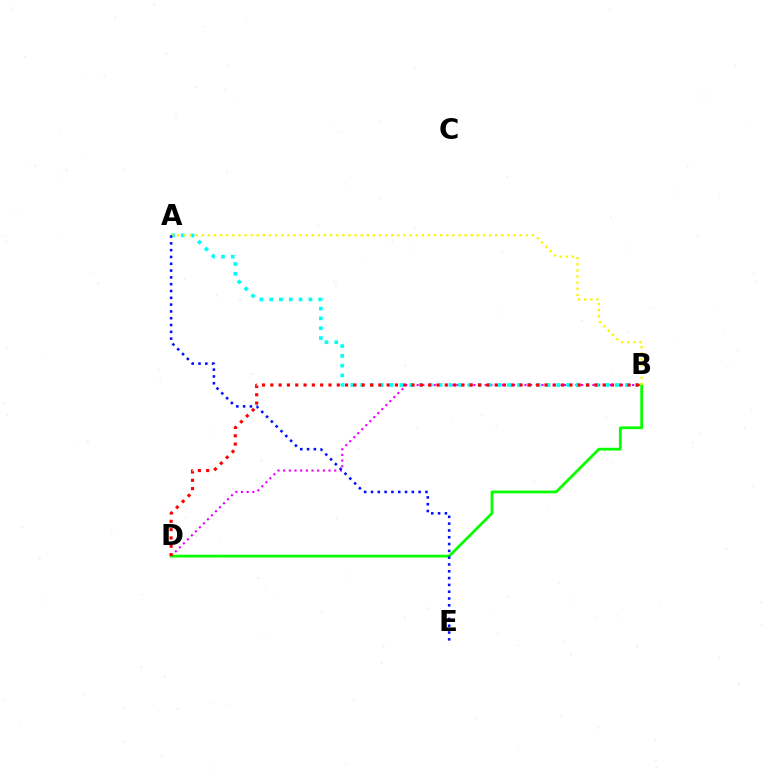{('B', 'D'): [{'color': '#ee00ff', 'line_style': 'dotted', 'thickness': 1.54}, {'color': '#08ff00', 'line_style': 'solid', 'thickness': 1.98}, {'color': '#ff0000', 'line_style': 'dotted', 'thickness': 2.26}], ('A', 'B'): [{'color': '#00fff6', 'line_style': 'dotted', 'thickness': 2.66}, {'color': '#fcf500', 'line_style': 'dotted', 'thickness': 1.66}], ('A', 'E'): [{'color': '#0010ff', 'line_style': 'dotted', 'thickness': 1.85}]}